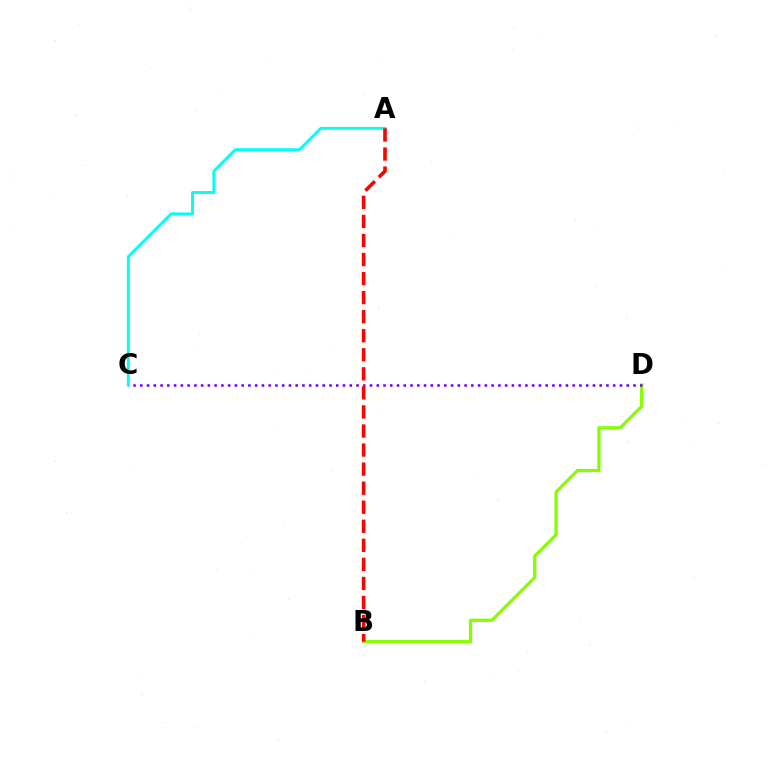{('B', 'D'): [{'color': '#84ff00', 'line_style': 'solid', 'thickness': 2.32}], ('C', 'D'): [{'color': '#7200ff', 'line_style': 'dotted', 'thickness': 1.84}], ('A', 'C'): [{'color': '#00fff6', 'line_style': 'solid', 'thickness': 2.11}], ('A', 'B'): [{'color': '#ff0000', 'line_style': 'dashed', 'thickness': 2.59}]}